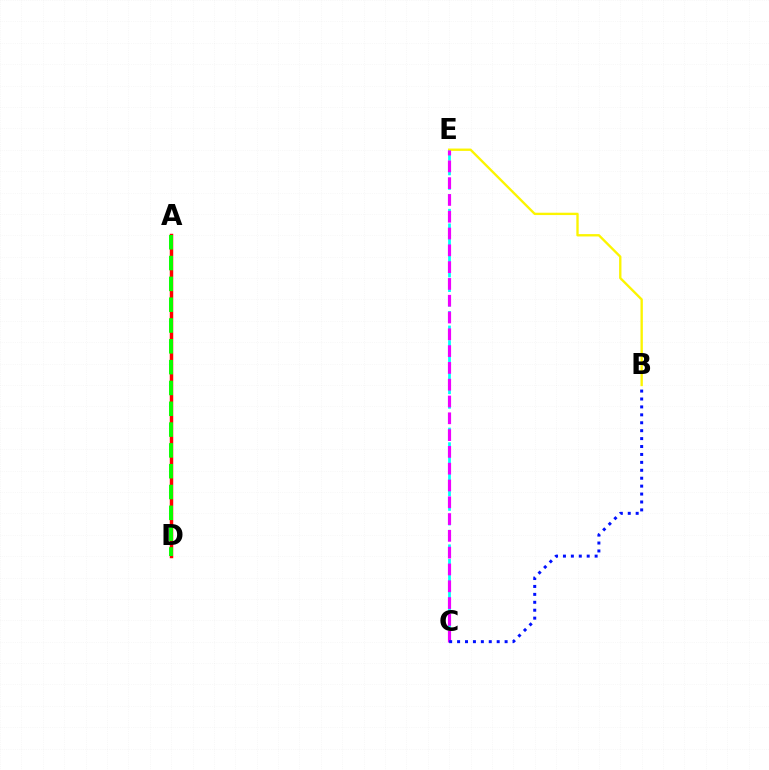{('B', 'E'): [{'color': '#fcf500', 'line_style': 'solid', 'thickness': 1.69}], ('C', 'E'): [{'color': '#00fff6', 'line_style': 'dashed', 'thickness': 1.98}, {'color': '#ee00ff', 'line_style': 'dashed', 'thickness': 2.28}], ('A', 'D'): [{'color': '#ff0000', 'line_style': 'solid', 'thickness': 2.49}, {'color': '#08ff00', 'line_style': 'dashed', 'thickness': 2.83}], ('B', 'C'): [{'color': '#0010ff', 'line_style': 'dotted', 'thickness': 2.15}]}